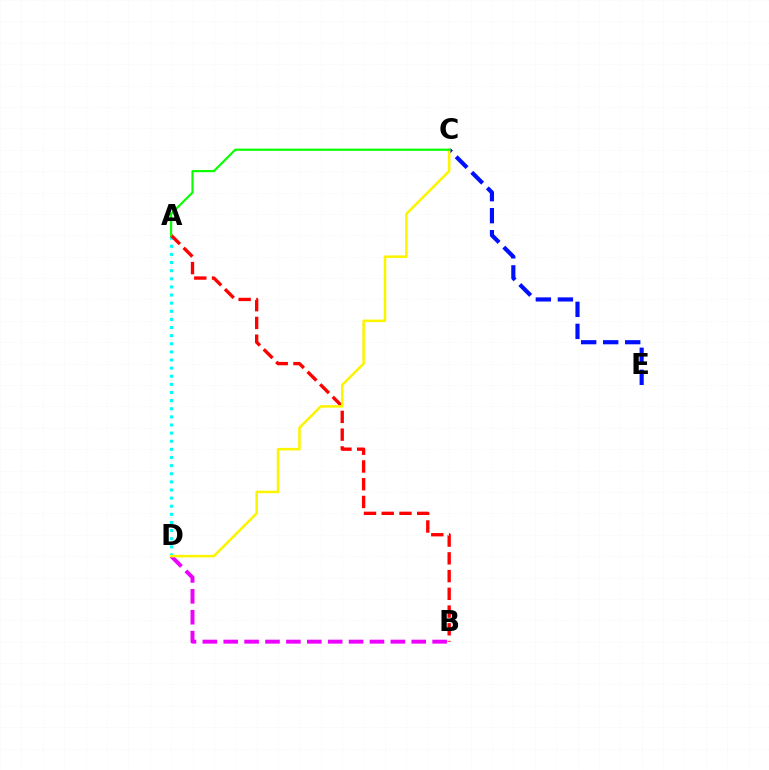{('B', 'D'): [{'color': '#ee00ff', 'line_style': 'dashed', 'thickness': 2.84}], ('C', 'E'): [{'color': '#0010ff', 'line_style': 'dashed', 'thickness': 2.99}], ('A', 'D'): [{'color': '#00fff6', 'line_style': 'dotted', 'thickness': 2.21}], ('A', 'B'): [{'color': '#ff0000', 'line_style': 'dashed', 'thickness': 2.41}], ('C', 'D'): [{'color': '#fcf500', 'line_style': 'solid', 'thickness': 1.84}], ('A', 'C'): [{'color': '#08ff00', 'line_style': 'solid', 'thickness': 1.56}]}